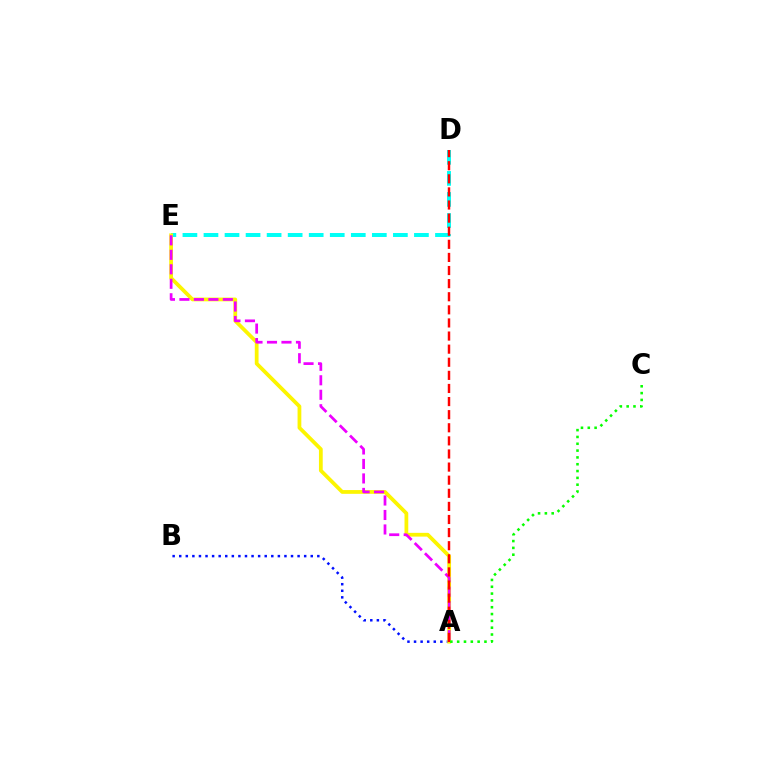{('A', 'B'): [{'color': '#0010ff', 'line_style': 'dotted', 'thickness': 1.79}], ('D', 'E'): [{'color': '#00fff6', 'line_style': 'dashed', 'thickness': 2.86}], ('A', 'E'): [{'color': '#fcf500', 'line_style': 'solid', 'thickness': 2.71}, {'color': '#ee00ff', 'line_style': 'dashed', 'thickness': 1.97}], ('A', 'D'): [{'color': '#ff0000', 'line_style': 'dashed', 'thickness': 1.78}], ('A', 'C'): [{'color': '#08ff00', 'line_style': 'dotted', 'thickness': 1.85}]}